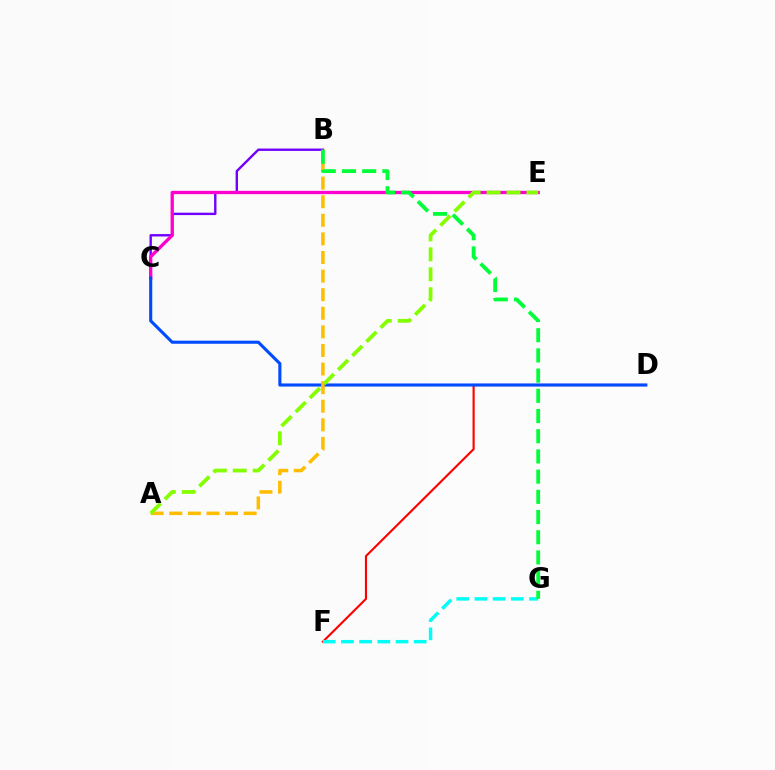{('B', 'C'): [{'color': '#7200ff', 'line_style': 'solid', 'thickness': 1.73}], ('D', 'F'): [{'color': '#ff0000', 'line_style': 'solid', 'thickness': 1.53}], ('C', 'E'): [{'color': '#ff00cf', 'line_style': 'solid', 'thickness': 2.38}], ('C', 'D'): [{'color': '#004bff', 'line_style': 'solid', 'thickness': 2.23}], ('A', 'B'): [{'color': '#ffbd00', 'line_style': 'dashed', 'thickness': 2.53}], ('F', 'G'): [{'color': '#00fff6', 'line_style': 'dashed', 'thickness': 2.47}], ('A', 'E'): [{'color': '#84ff00', 'line_style': 'dashed', 'thickness': 2.71}], ('B', 'G'): [{'color': '#00ff39', 'line_style': 'dashed', 'thickness': 2.74}]}